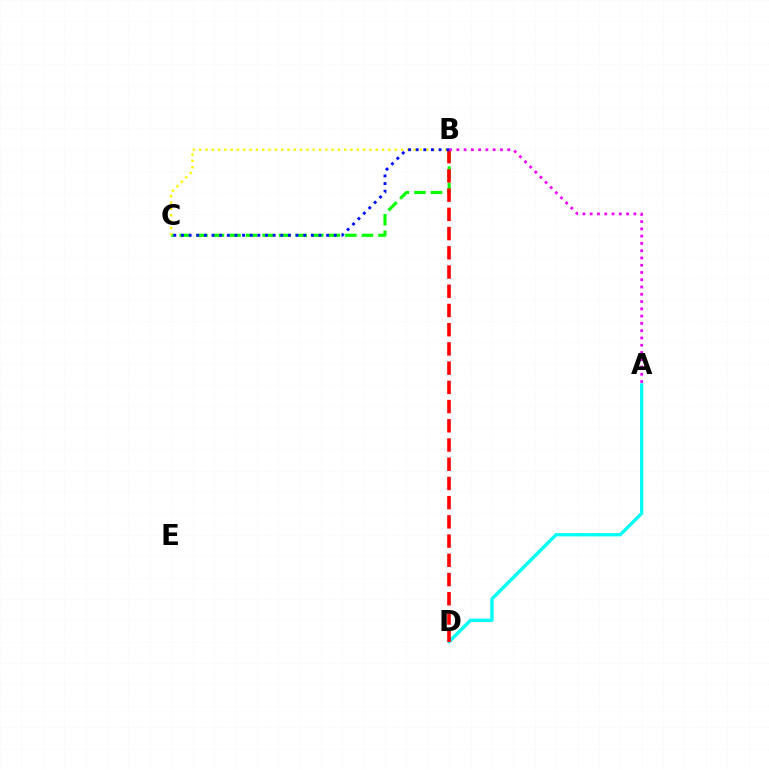{('A', 'D'): [{'color': '#00fff6', 'line_style': 'solid', 'thickness': 2.4}], ('B', 'C'): [{'color': '#08ff00', 'line_style': 'dashed', 'thickness': 2.25}, {'color': '#fcf500', 'line_style': 'dotted', 'thickness': 1.71}, {'color': '#0010ff', 'line_style': 'dotted', 'thickness': 2.08}], ('B', 'D'): [{'color': '#ff0000', 'line_style': 'dashed', 'thickness': 2.61}], ('A', 'B'): [{'color': '#ee00ff', 'line_style': 'dotted', 'thickness': 1.98}]}